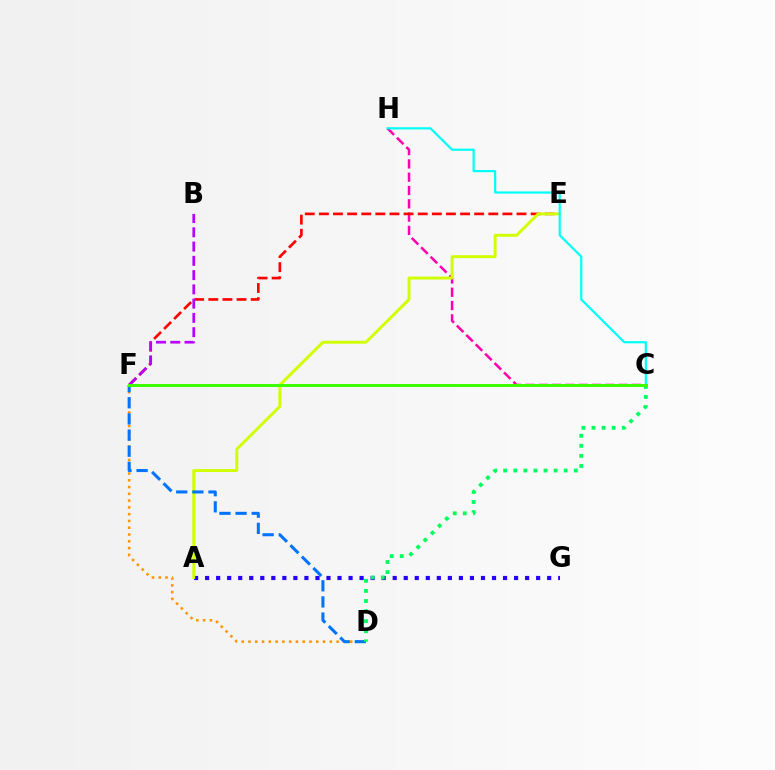{('A', 'G'): [{'color': '#2500ff', 'line_style': 'dotted', 'thickness': 3.0}], ('C', 'H'): [{'color': '#ff00ac', 'line_style': 'dashed', 'thickness': 1.81}, {'color': '#00fff6', 'line_style': 'solid', 'thickness': 1.58}], ('D', 'F'): [{'color': '#ff9400', 'line_style': 'dotted', 'thickness': 1.84}, {'color': '#0074ff', 'line_style': 'dashed', 'thickness': 2.19}], ('E', 'F'): [{'color': '#ff0000', 'line_style': 'dashed', 'thickness': 1.92}], ('A', 'E'): [{'color': '#d1ff00', 'line_style': 'solid', 'thickness': 2.11}], ('B', 'F'): [{'color': '#b900ff', 'line_style': 'dashed', 'thickness': 1.94}], ('C', 'D'): [{'color': '#00ff5c', 'line_style': 'dotted', 'thickness': 2.74}], ('C', 'F'): [{'color': '#3dff00', 'line_style': 'solid', 'thickness': 2.15}]}